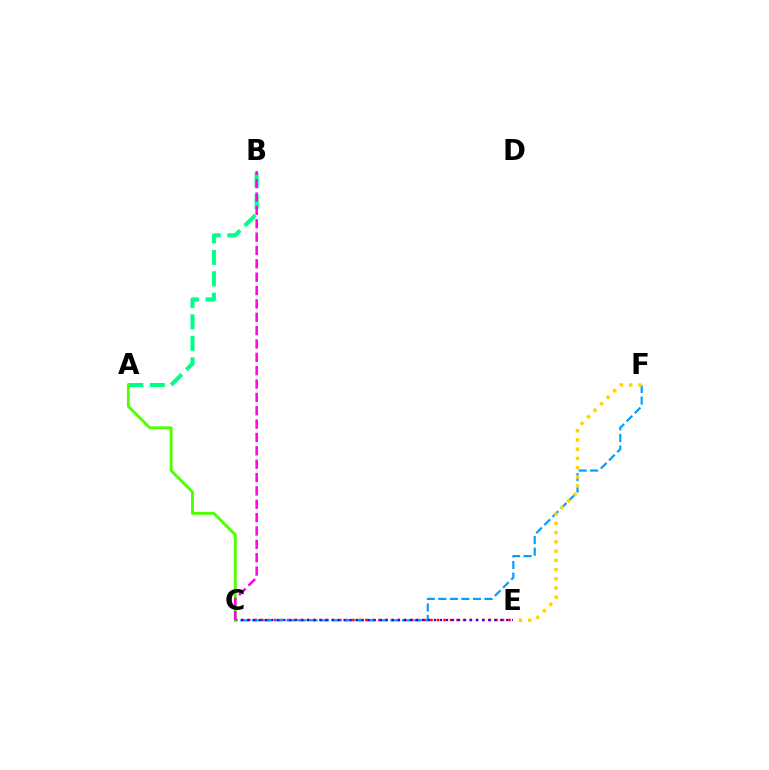{('C', 'E'): [{'color': '#ff0000', 'line_style': 'dotted', 'thickness': 1.77}, {'color': '#3700ff', 'line_style': 'dotted', 'thickness': 1.64}], ('C', 'F'): [{'color': '#009eff', 'line_style': 'dashed', 'thickness': 1.57}], ('A', 'B'): [{'color': '#00ff86', 'line_style': 'dashed', 'thickness': 2.92}], ('A', 'C'): [{'color': '#4fff00', 'line_style': 'solid', 'thickness': 2.07}], ('E', 'F'): [{'color': '#ffd500', 'line_style': 'dotted', 'thickness': 2.51}], ('B', 'C'): [{'color': '#ff00ed', 'line_style': 'dashed', 'thickness': 1.81}]}